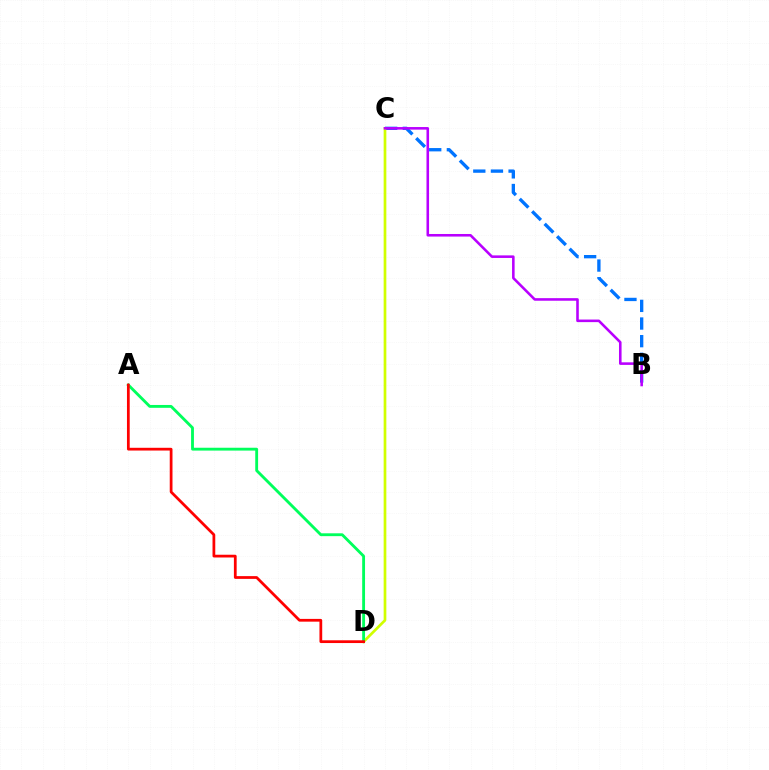{('B', 'C'): [{'color': '#0074ff', 'line_style': 'dashed', 'thickness': 2.4}, {'color': '#b900ff', 'line_style': 'solid', 'thickness': 1.85}], ('C', 'D'): [{'color': '#d1ff00', 'line_style': 'solid', 'thickness': 1.94}], ('A', 'D'): [{'color': '#00ff5c', 'line_style': 'solid', 'thickness': 2.05}, {'color': '#ff0000', 'line_style': 'solid', 'thickness': 1.98}]}